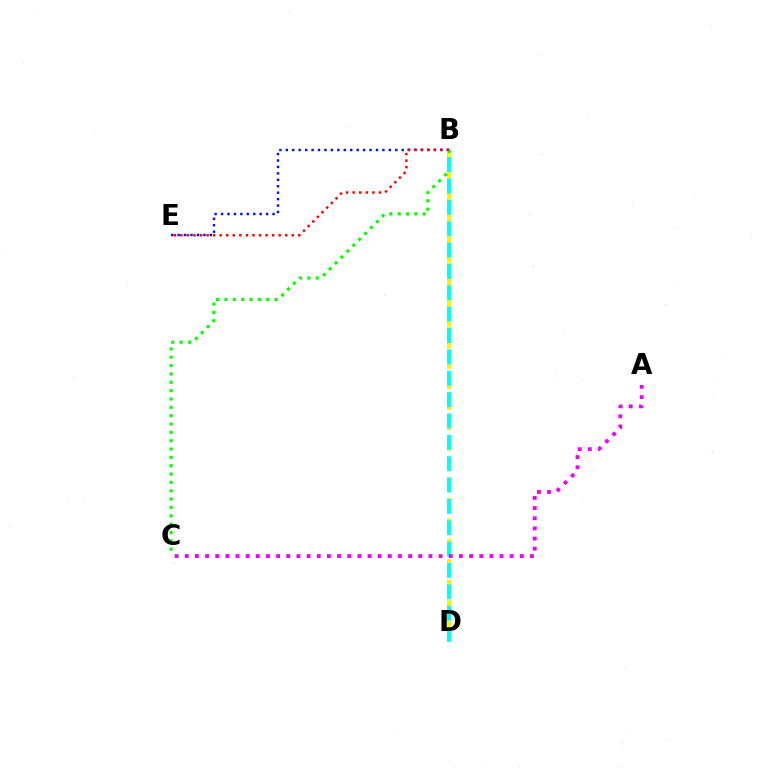{('B', 'E'): [{'color': '#0010ff', 'line_style': 'dotted', 'thickness': 1.75}, {'color': '#ff0000', 'line_style': 'dotted', 'thickness': 1.78}], ('B', 'D'): [{'color': '#fcf500', 'line_style': 'dashed', 'thickness': 2.78}, {'color': '#00fff6', 'line_style': 'dashed', 'thickness': 2.9}], ('B', 'C'): [{'color': '#08ff00', 'line_style': 'dotted', 'thickness': 2.27}], ('A', 'C'): [{'color': '#ee00ff', 'line_style': 'dotted', 'thickness': 2.76}]}